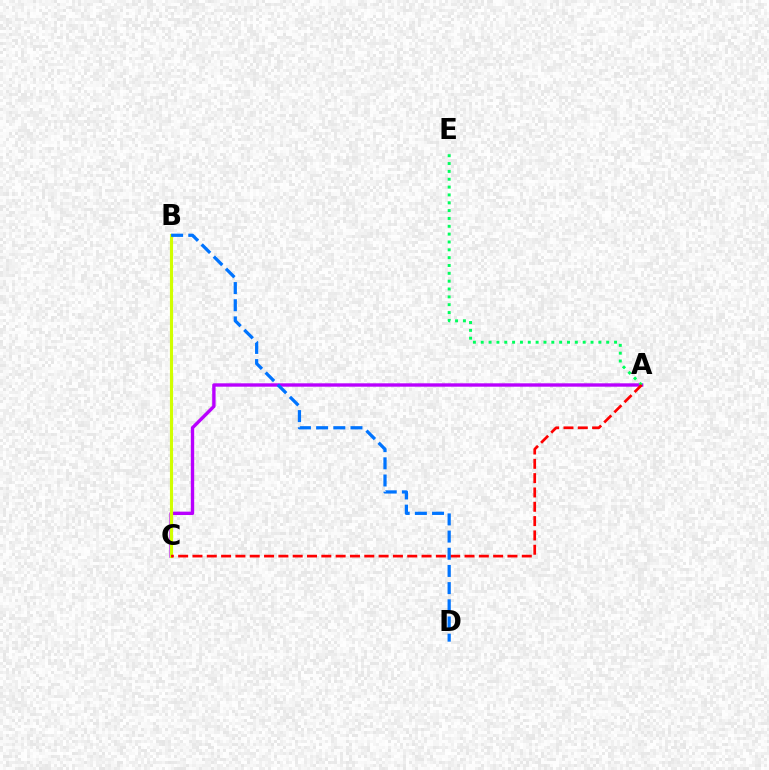{('A', 'C'): [{'color': '#b900ff', 'line_style': 'solid', 'thickness': 2.43}, {'color': '#ff0000', 'line_style': 'dashed', 'thickness': 1.95}], ('B', 'C'): [{'color': '#d1ff00', 'line_style': 'solid', 'thickness': 2.25}], ('A', 'E'): [{'color': '#00ff5c', 'line_style': 'dotted', 'thickness': 2.13}], ('B', 'D'): [{'color': '#0074ff', 'line_style': 'dashed', 'thickness': 2.33}]}